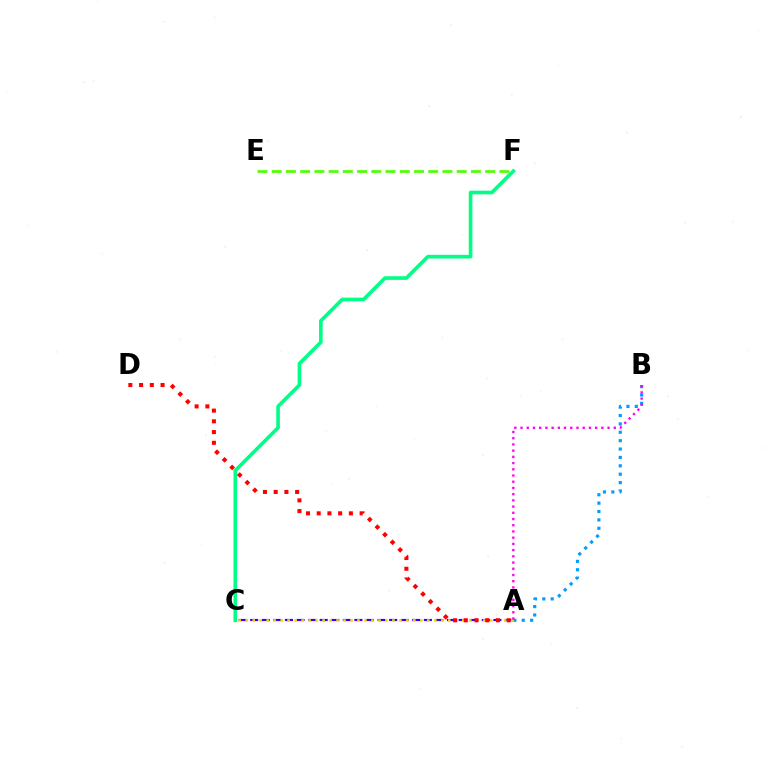{('A', 'B'): [{'color': '#009eff', 'line_style': 'dotted', 'thickness': 2.28}, {'color': '#ff00ed', 'line_style': 'dotted', 'thickness': 1.69}], ('C', 'F'): [{'color': '#00ff86', 'line_style': 'solid', 'thickness': 2.62}], ('E', 'F'): [{'color': '#4fff00', 'line_style': 'dashed', 'thickness': 1.93}], ('A', 'C'): [{'color': '#3700ff', 'line_style': 'dashed', 'thickness': 1.57}, {'color': '#ffd500', 'line_style': 'dotted', 'thickness': 1.9}], ('A', 'D'): [{'color': '#ff0000', 'line_style': 'dotted', 'thickness': 2.92}]}